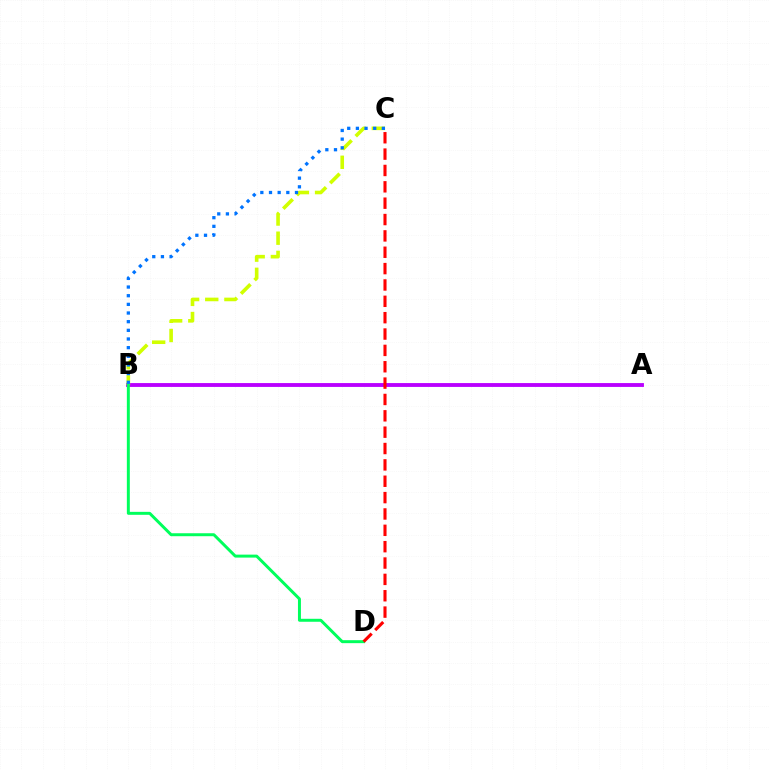{('A', 'B'): [{'color': '#b900ff', 'line_style': 'solid', 'thickness': 2.77}], ('B', 'C'): [{'color': '#d1ff00', 'line_style': 'dashed', 'thickness': 2.6}, {'color': '#0074ff', 'line_style': 'dotted', 'thickness': 2.35}], ('B', 'D'): [{'color': '#00ff5c', 'line_style': 'solid', 'thickness': 2.14}], ('C', 'D'): [{'color': '#ff0000', 'line_style': 'dashed', 'thickness': 2.22}]}